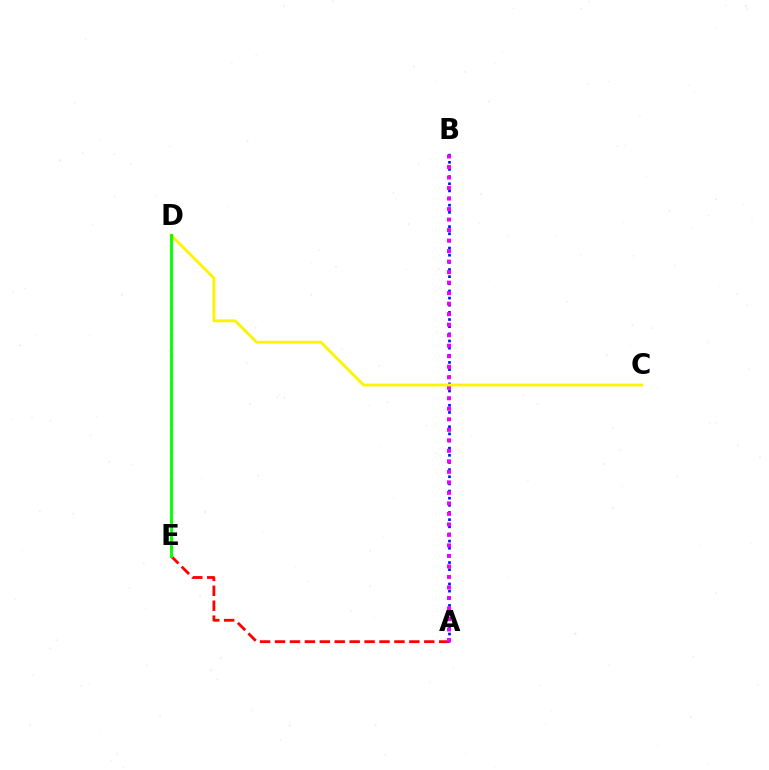{('A', 'E'): [{'color': '#ff0000', 'line_style': 'dashed', 'thickness': 2.03}], ('A', 'B'): [{'color': '#0010ff', 'line_style': 'dotted', 'thickness': 1.94}, {'color': '#ee00ff', 'line_style': 'dotted', 'thickness': 2.86}], ('D', 'E'): [{'color': '#00fff6', 'line_style': 'dotted', 'thickness': 1.87}, {'color': '#08ff00', 'line_style': 'solid', 'thickness': 2.08}], ('C', 'D'): [{'color': '#fcf500', 'line_style': 'solid', 'thickness': 2.07}]}